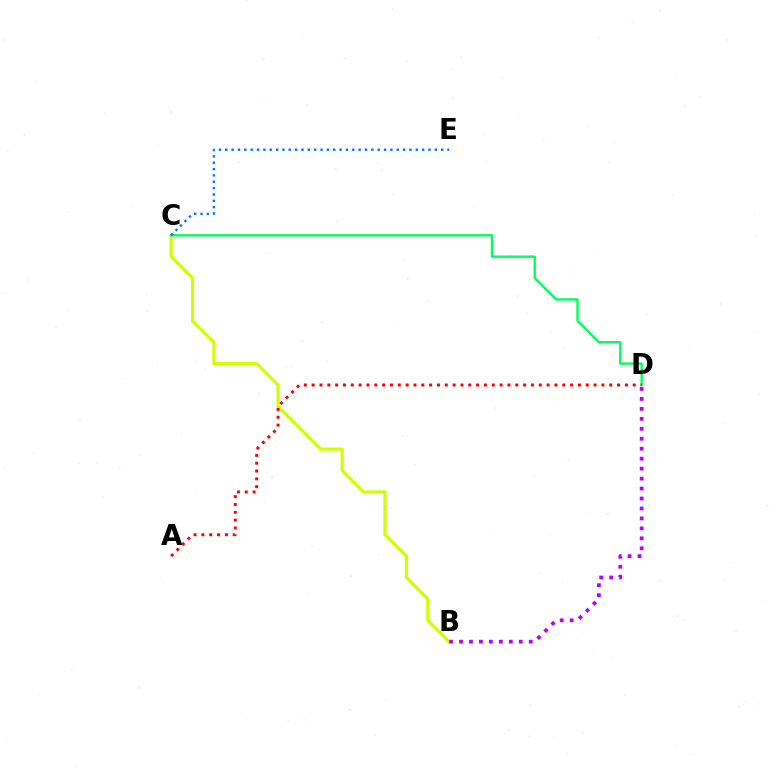{('B', 'C'): [{'color': '#d1ff00', 'line_style': 'solid', 'thickness': 2.29}], ('C', 'D'): [{'color': '#00ff5c', 'line_style': 'solid', 'thickness': 1.7}], ('C', 'E'): [{'color': '#0074ff', 'line_style': 'dotted', 'thickness': 1.73}], ('B', 'D'): [{'color': '#b900ff', 'line_style': 'dotted', 'thickness': 2.71}], ('A', 'D'): [{'color': '#ff0000', 'line_style': 'dotted', 'thickness': 2.13}]}